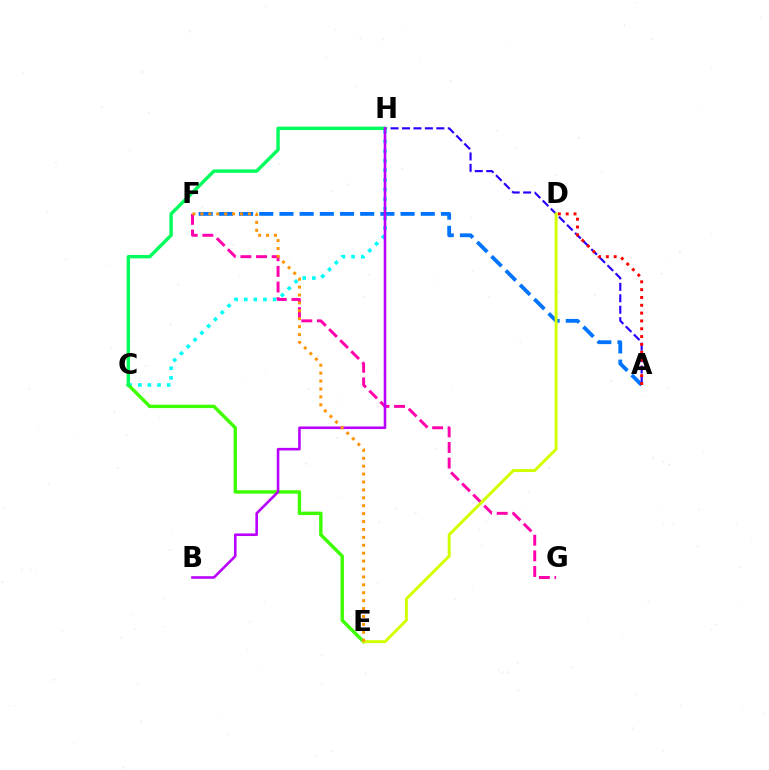{('C', 'H'): [{'color': '#00fff6', 'line_style': 'dotted', 'thickness': 2.61}, {'color': '#00ff5c', 'line_style': 'solid', 'thickness': 2.44}], ('A', 'H'): [{'color': '#2500ff', 'line_style': 'dashed', 'thickness': 1.56}], ('F', 'G'): [{'color': '#ff00ac', 'line_style': 'dashed', 'thickness': 2.12}], ('C', 'E'): [{'color': '#3dff00', 'line_style': 'solid', 'thickness': 2.45}], ('A', 'F'): [{'color': '#0074ff', 'line_style': 'dashed', 'thickness': 2.74}], ('A', 'D'): [{'color': '#ff0000', 'line_style': 'dotted', 'thickness': 2.13}], ('B', 'H'): [{'color': '#b900ff', 'line_style': 'solid', 'thickness': 1.87}], ('D', 'E'): [{'color': '#d1ff00', 'line_style': 'solid', 'thickness': 2.13}], ('E', 'F'): [{'color': '#ff9400', 'line_style': 'dotted', 'thickness': 2.15}]}